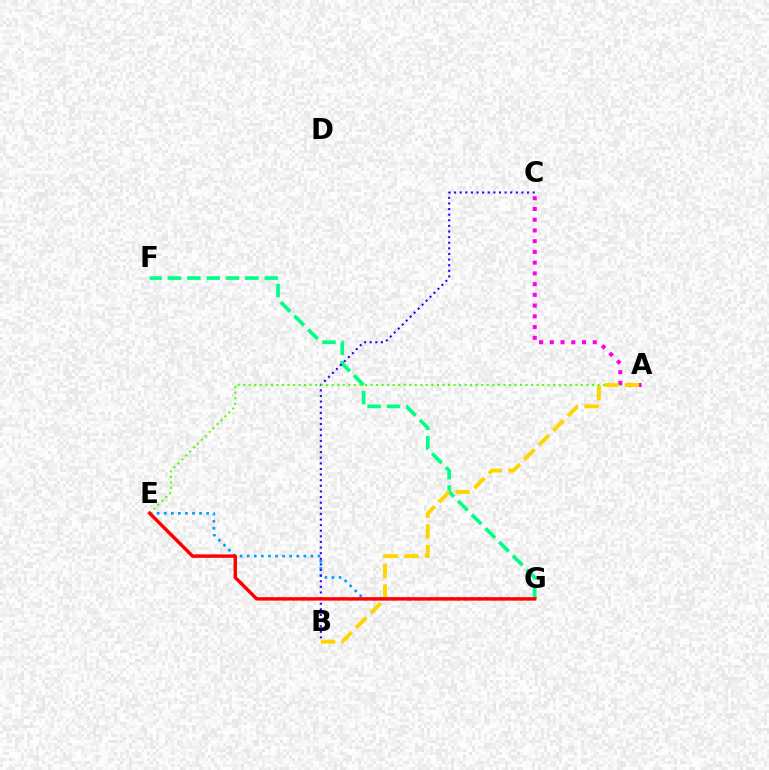{('E', 'G'): [{'color': '#009eff', 'line_style': 'dotted', 'thickness': 1.92}, {'color': '#ff0000', 'line_style': 'solid', 'thickness': 2.48}], ('F', 'G'): [{'color': '#00ff86', 'line_style': 'dashed', 'thickness': 2.63}], ('B', 'C'): [{'color': '#3700ff', 'line_style': 'dotted', 'thickness': 1.53}], ('A', 'E'): [{'color': '#4fff00', 'line_style': 'dotted', 'thickness': 1.5}], ('A', 'C'): [{'color': '#ff00ed', 'line_style': 'dotted', 'thickness': 2.92}], ('A', 'B'): [{'color': '#ffd500', 'line_style': 'dashed', 'thickness': 2.79}]}